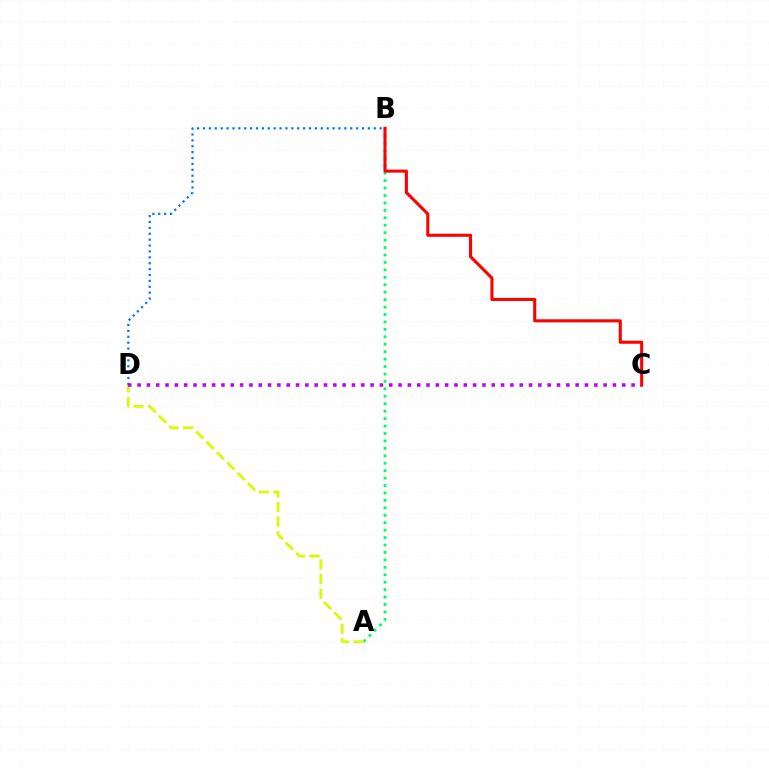{('A', 'B'): [{'color': '#00ff5c', 'line_style': 'dotted', 'thickness': 2.02}], ('A', 'D'): [{'color': '#d1ff00', 'line_style': 'dashed', 'thickness': 1.99}], ('B', 'D'): [{'color': '#0074ff', 'line_style': 'dotted', 'thickness': 1.6}], ('C', 'D'): [{'color': '#b900ff', 'line_style': 'dotted', 'thickness': 2.53}], ('B', 'C'): [{'color': '#ff0000', 'line_style': 'solid', 'thickness': 2.21}]}